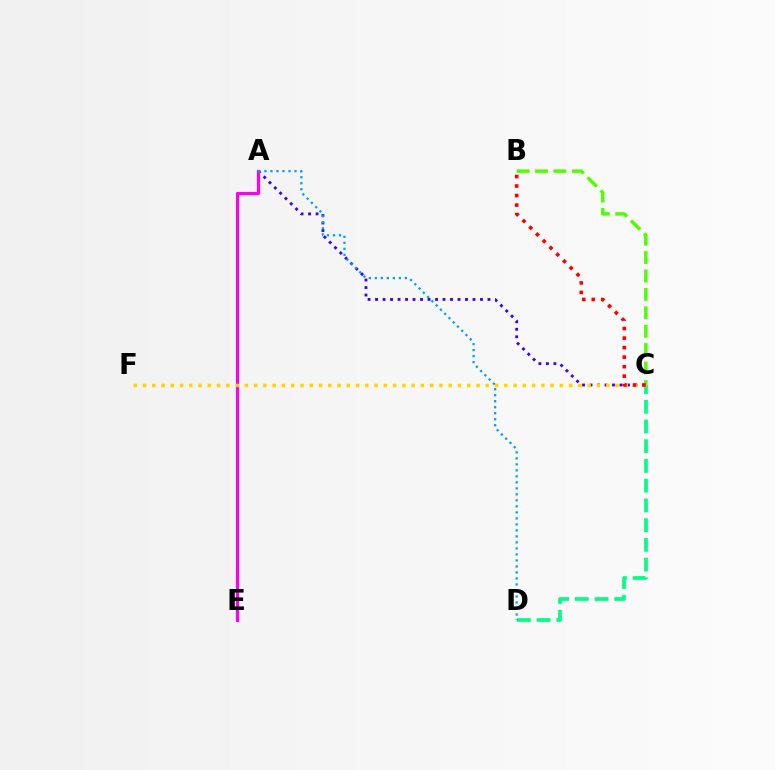{('A', 'C'): [{'color': '#3700ff', 'line_style': 'dotted', 'thickness': 2.04}], ('A', 'E'): [{'color': '#ff00ed', 'line_style': 'solid', 'thickness': 2.28}], ('C', 'D'): [{'color': '#00ff86', 'line_style': 'dashed', 'thickness': 2.68}], ('B', 'C'): [{'color': '#4fff00', 'line_style': 'dashed', 'thickness': 2.5}, {'color': '#ff0000', 'line_style': 'dotted', 'thickness': 2.59}], ('C', 'F'): [{'color': '#ffd500', 'line_style': 'dotted', 'thickness': 2.52}], ('A', 'D'): [{'color': '#009eff', 'line_style': 'dotted', 'thickness': 1.63}]}